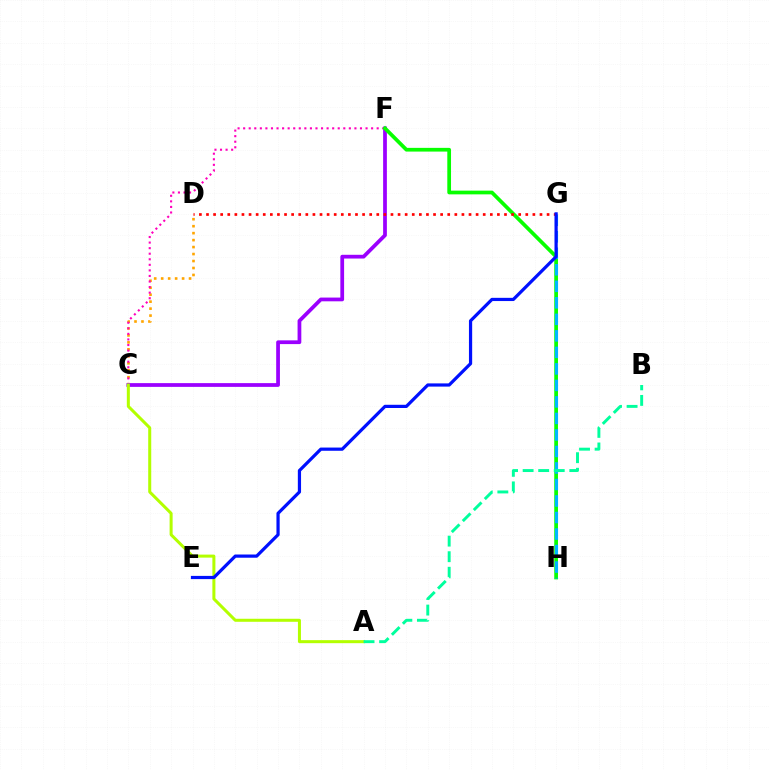{('C', 'D'): [{'color': '#ffa500', 'line_style': 'dotted', 'thickness': 1.89}], ('C', 'F'): [{'color': '#ff00bd', 'line_style': 'dotted', 'thickness': 1.51}, {'color': '#9b00ff', 'line_style': 'solid', 'thickness': 2.7}], ('F', 'H'): [{'color': '#08ff00', 'line_style': 'solid', 'thickness': 2.68}], ('G', 'H'): [{'color': '#00b5ff', 'line_style': 'dashed', 'thickness': 2.24}], ('D', 'G'): [{'color': '#ff0000', 'line_style': 'dotted', 'thickness': 1.93}], ('A', 'C'): [{'color': '#b3ff00', 'line_style': 'solid', 'thickness': 2.18}], ('A', 'B'): [{'color': '#00ff9d', 'line_style': 'dashed', 'thickness': 2.11}], ('E', 'G'): [{'color': '#0010ff', 'line_style': 'solid', 'thickness': 2.31}]}